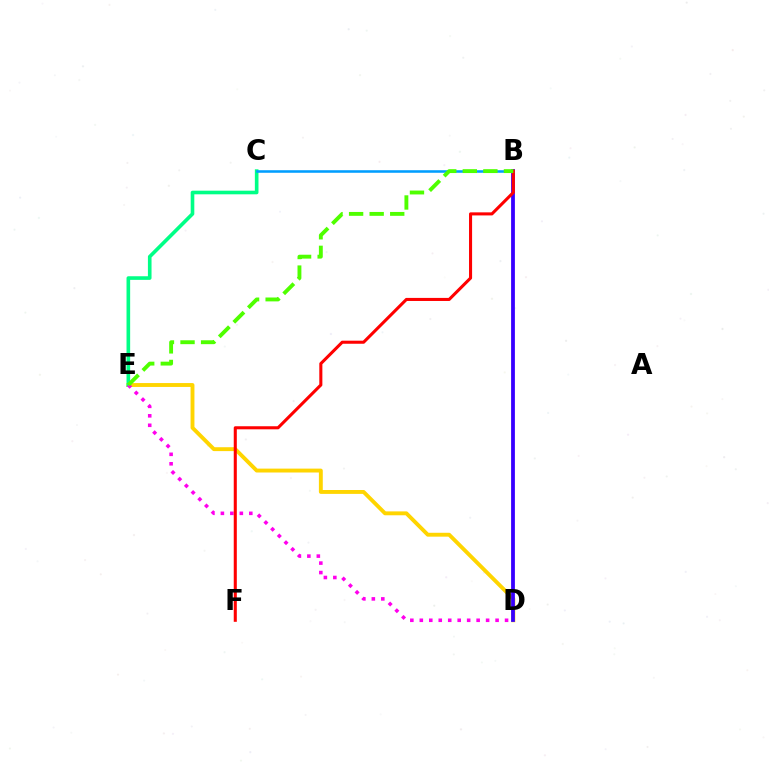{('D', 'E'): [{'color': '#ffd500', 'line_style': 'solid', 'thickness': 2.8}, {'color': '#ff00ed', 'line_style': 'dotted', 'thickness': 2.57}], ('B', 'D'): [{'color': '#3700ff', 'line_style': 'solid', 'thickness': 2.73}], ('C', 'E'): [{'color': '#00ff86', 'line_style': 'solid', 'thickness': 2.61}], ('B', 'C'): [{'color': '#009eff', 'line_style': 'solid', 'thickness': 1.84}], ('B', 'F'): [{'color': '#ff0000', 'line_style': 'solid', 'thickness': 2.21}], ('B', 'E'): [{'color': '#4fff00', 'line_style': 'dashed', 'thickness': 2.79}]}